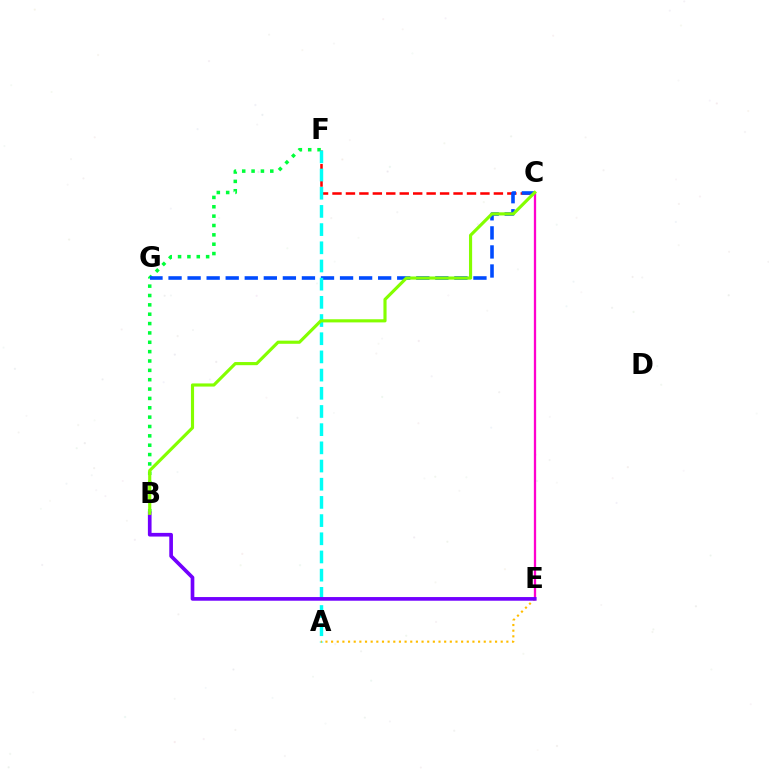{('C', 'F'): [{'color': '#ff0000', 'line_style': 'dashed', 'thickness': 1.83}], ('B', 'F'): [{'color': '#00ff39', 'line_style': 'dotted', 'thickness': 2.54}], ('C', 'E'): [{'color': '#ff00cf', 'line_style': 'solid', 'thickness': 1.66}], ('C', 'G'): [{'color': '#004bff', 'line_style': 'dashed', 'thickness': 2.59}], ('A', 'F'): [{'color': '#00fff6', 'line_style': 'dashed', 'thickness': 2.47}], ('A', 'E'): [{'color': '#ffbd00', 'line_style': 'dotted', 'thickness': 1.54}], ('B', 'E'): [{'color': '#7200ff', 'line_style': 'solid', 'thickness': 2.64}], ('B', 'C'): [{'color': '#84ff00', 'line_style': 'solid', 'thickness': 2.26}]}